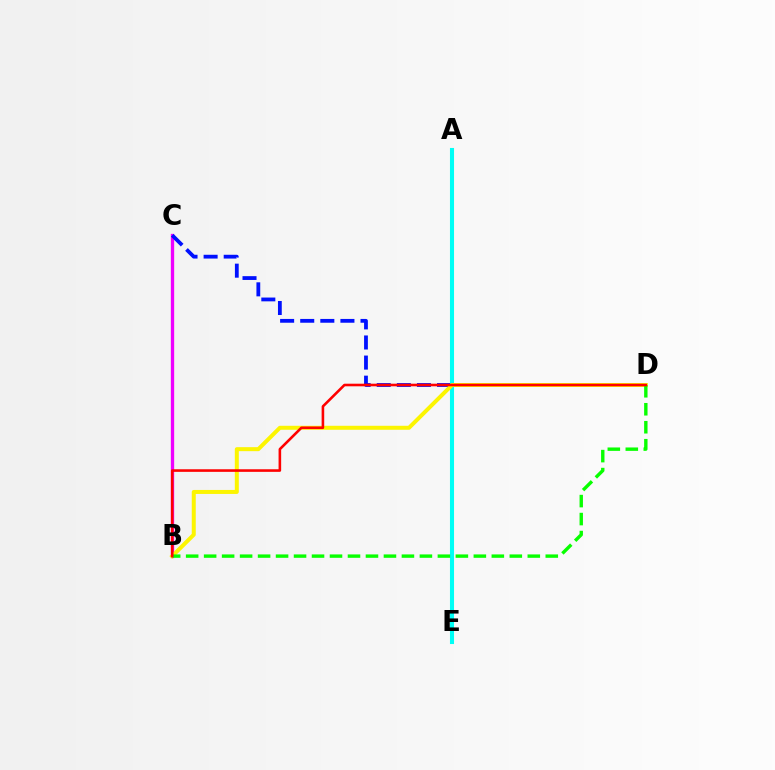{('B', 'C'): [{'color': '#ee00ff', 'line_style': 'solid', 'thickness': 2.39}], ('C', 'D'): [{'color': '#0010ff', 'line_style': 'dashed', 'thickness': 2.73}], ('A', 'E'): [{'color': '#00fff6', 'line_style': 'solid', 'thickness': 2.93}], ('B', 'D'): [{'color': '#fcf500', 'line_style': 'solid', 'thickness': 2.88}, {'color': '#08ff00', 'line_style': 'dashed', 'thickness': 2.44}, {'color': '#ff0000', 'line_style': 'solid', 'thickness': 1.87}]}